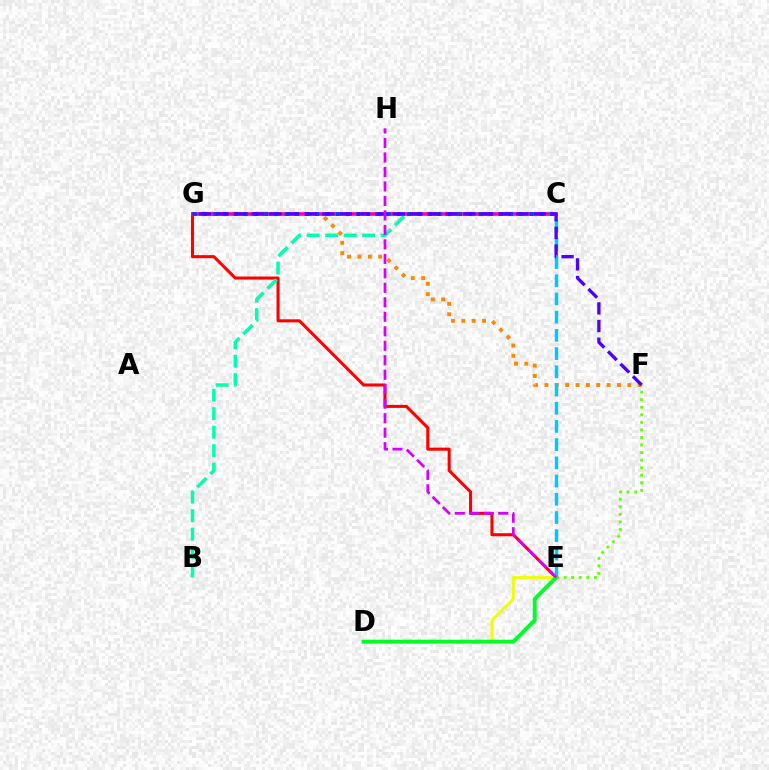{('E', 'G'): [{'color': '#ff0000', 'line_style': 'solid', 'thickness': 2.2}], ('D', 'E'): [{'color': '#eeff00', 'line_style': 'solid', 'thickness': 2.02}, {'color': '#00ff27', 'line_style': 'solid', 'thickness': 2.78}], ('B', 'C'): [{'color': '#00ffaf', 'line_style': 'dashed', 'thickness': 2.51}], ('F', 'G'): [{'color': '#ff8800', 'line_style': 'dotted', 'thickness': 2.82}, {'color': '#4f00ff', 'line_style': 'dashed', 'thickness': 2.4}], ('C', 'E'): [{'color': '#00c7ff', 'line_style': 'dashed', 'thickness': 2.47}], ('E', 'F'): [{'color': '#66ff00', 'line_style': 'dotted', 'thickness': 2.05}], ('C', 'G'): [{'color': '#ff00a0', 'line_style': 'solid', 'thickness': 2.6}, {'color': '#003fff', 'line_style': 'dotted', 'thickness': 2.77}], ('E', 'H'): [{'color': '#d600ff', 'line_style': 'dashed', 'thickness': 1.97}]}